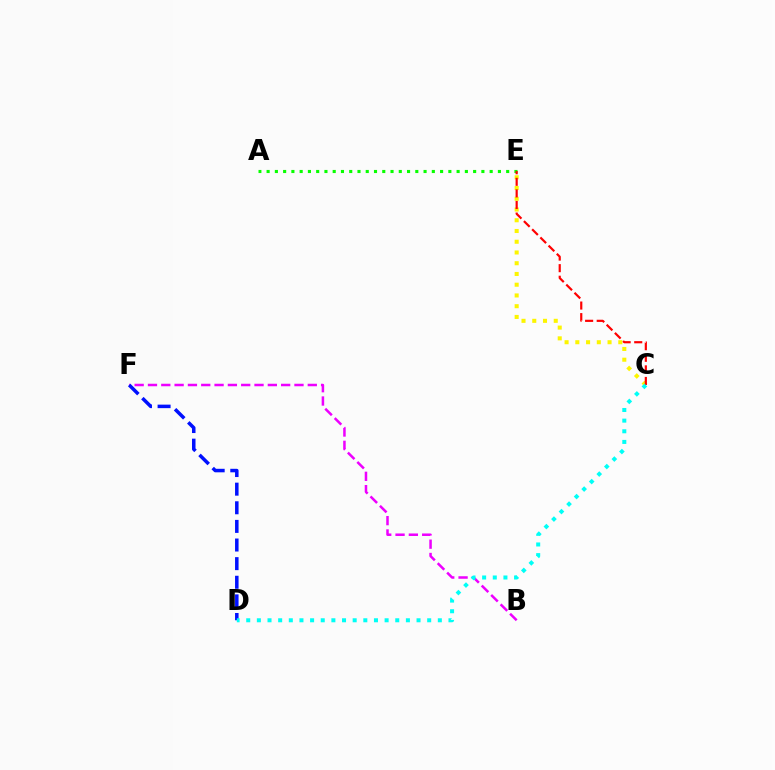{('A', 'E'): [{'color': '#08ff00', 'line_style': 'dotted', 'thickness': 2.24}], ('B', 'F'): [{'color': '#ee00ff', 'line_style': 'dashed', 'thickness': 1.81}], ('C', 'E'): [{'color': '#fcf500', 'line_style': 'dotted', 'thickness': 2.92}, {'color': '#ff0000', 'line_style': 'dashed', 'thickness': 1.57}], ('D', 'F'): [{'color': '#0010ff', 'line_style': 'dashed', 'thickness': 2.53}], ('C', 'D'): [{'color': '#00fff6', 'line_style': 'dotted', 'thickness': 2.89}]}